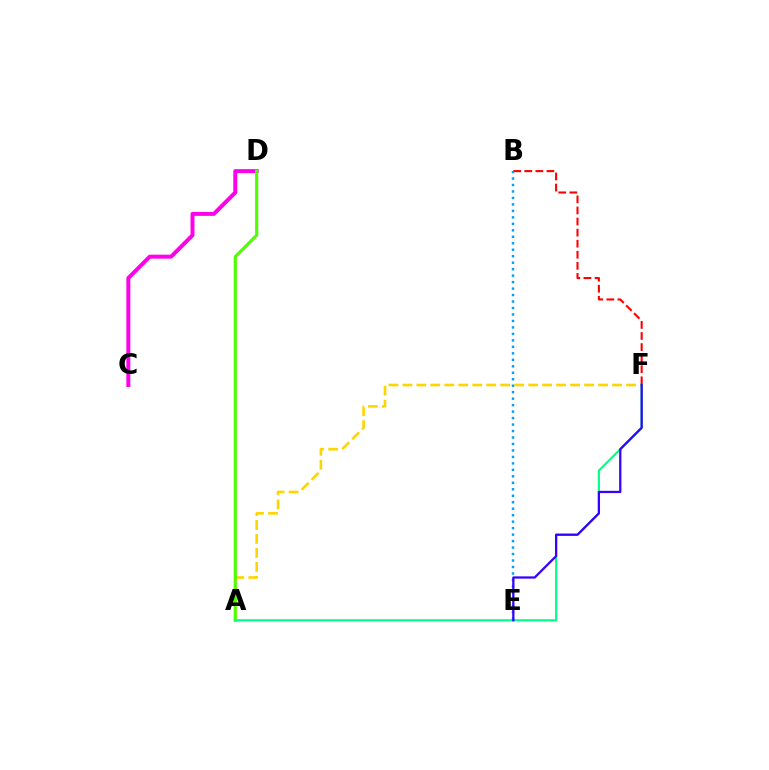{('A', 'F'): [{'color': '#ffd500', 'line_style': 'dashed', 'thickness': 1.9}, {'color': '#00ff86', 'line_style': 'solid', 'thickness': 1.52}], ('C', 'D'): [{'color': '#ff00ed', 'line_style': 'solid', 'thickness': 2.86}], ('A', 'D'): [{'color': '#4fff00', 'line_style': 'solid', 'thickness': 2.27}], ('B', 'F'): [{'color': '#ff0000', 'line_style': 'dashed', 'thickness': 1.5}], ('B', 'E'): [{'color': '#009eff', 'line_style': 'dotted', 'thickness': 1.76}], ('E', 'F'): [{'color': '#3700ff', 'line_style': 'solid', 'thickness': 1.62}]}